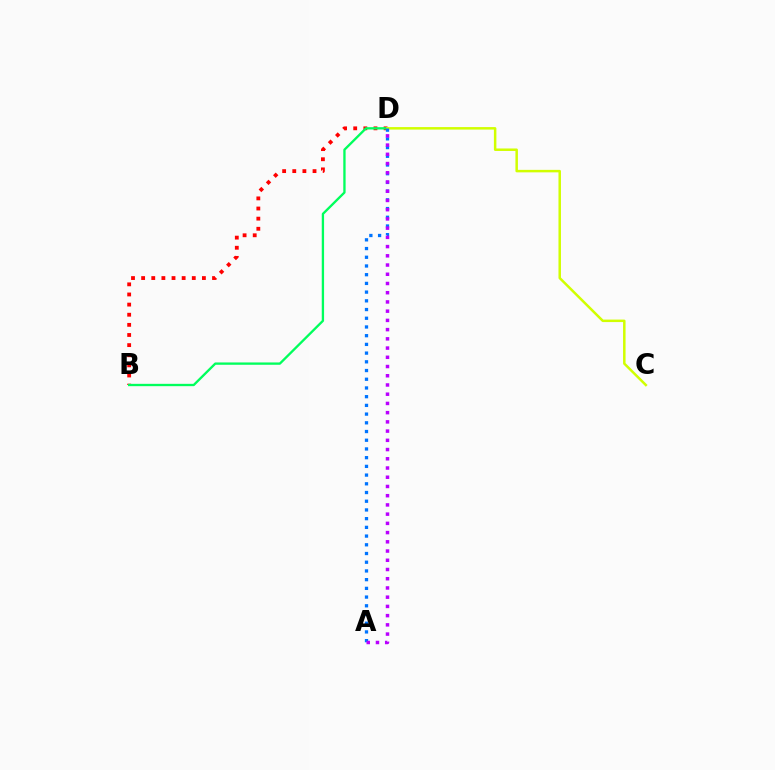{('B', 'D'): [{'color': '#ff0000', 'line_style': 'dotted', 'thickness': 2.75}, {'color': '#00ff5c', 'line_style': 'solid', 'thickness': 1.67}], ('C', 'D'): [{'color': '#d1ff00', 'line_style': 'solid', 'thickness': 1.79}], ('A', 'D'): [{'color': '#0074ff', 'line_style': 'dotted', 'thickness': 2.37}, {'color': '#b900ff', 'line_style': 'dotted', 'thickness': 2.51}]}